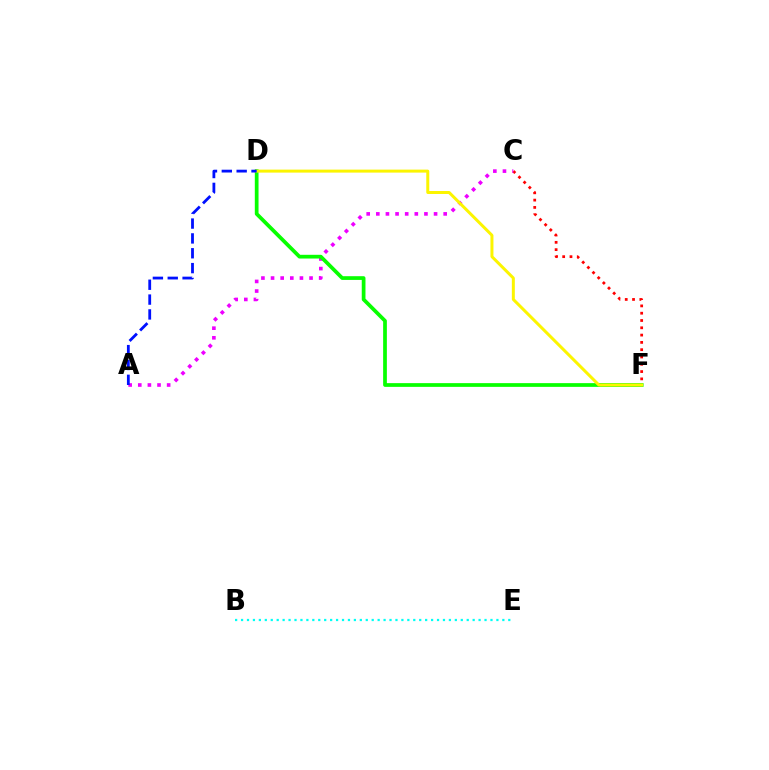{('C', 'F'): [{'color': '#ff0000', 'line_style': 'dotted', 'thickness': 1.98}], ('A', 'C'): [{'color': '#ee00ff', 'line_style': 'dotted', 'thickness': 2.62}], ('D', 'F'): [{'color': '#08ff00', 'line_style': 'solid', 'thickness': 2.68}, {'color': '#fcf500', 'line_style': 'solid', 'thickness': 2.15}], ('A', 'D'): [{'color': '#0010ff', 'line_style': 'dashed', 'thickness': 2.02}], ('B', 'E'): [{'color': '#00fff6', 'line_style': 'dotted', 'thickness': 1.61}]}